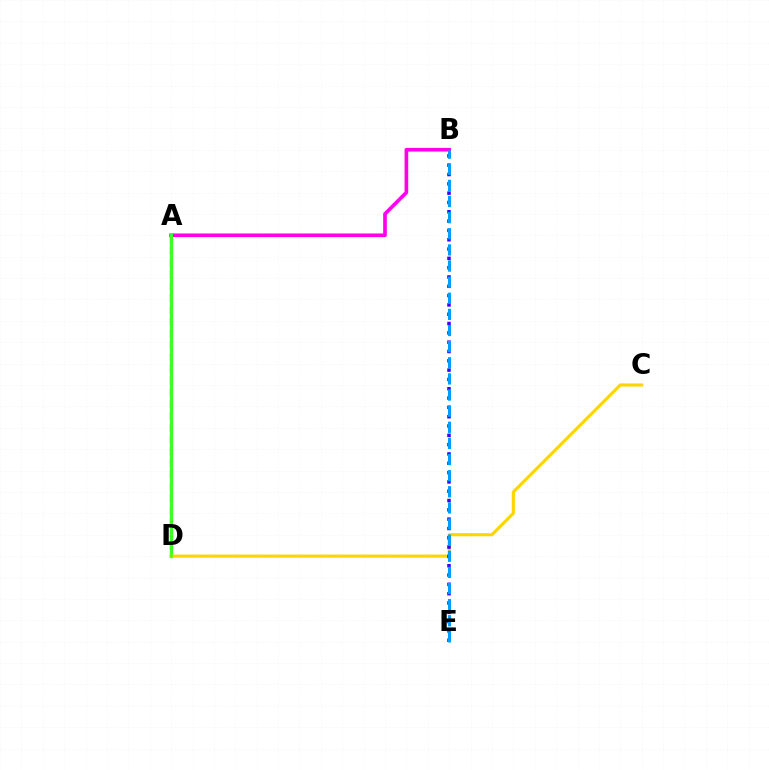{('A', 'B'): [{'color': '#ff00ed', 'line_style': 'solid', 'thickness': 2.62}], ('A', 'D'): [{'color': '#ff0000', 'line_style': 'dashed', 'thickness': 1.6}, {'color': '#00ff86', 'line_style': 'solid', 'thickness': 2.35}, {'color': '#4fff00', 'line_style': 'solid', 'thickness': 1.81}], ('C', 'D'): [{'color': '#ffd500', 'line_style': 'solid', 'thickness': 2.26}], ('B', 'E'): [{'color': '#3700ff', 'line_style': 'dotted', 'thickness': 2.53}, {'color': '#009eff', 'line_style': 'dashed', 'thickness': 2.19}]}